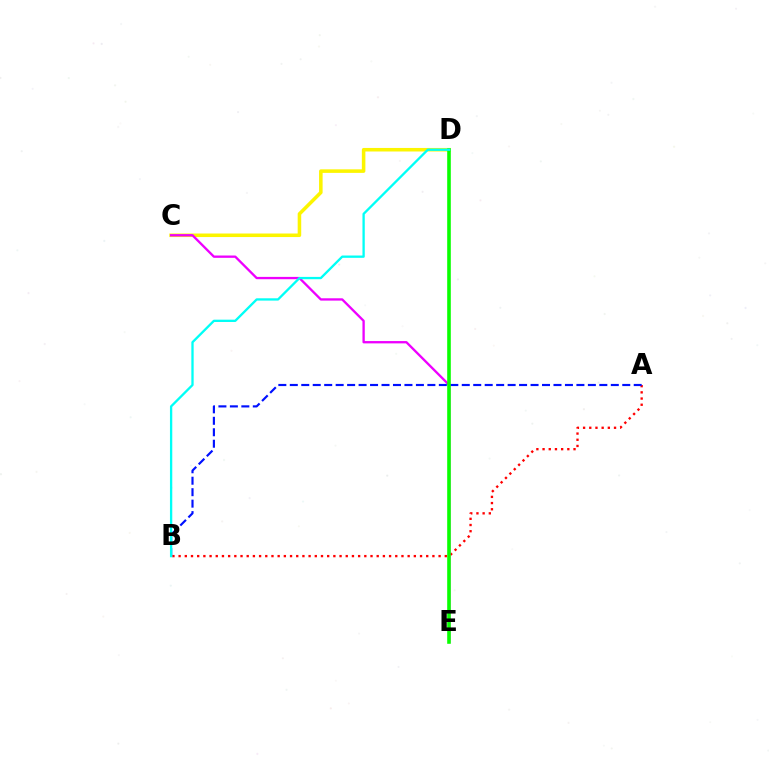{('A', 'B'): [{'color': '#ff0000', 'line_style': 'dotted', 'thickness': 1.68}, {'color': '#0010ff', 'line_style': 'dashed', 'thickness': 1.56}], ('C', 'D'): [{'color': '#fcf500', 'line_style': 'solid', 'thickness': 2.55}], ('C', 'E'): [{'color': '#ee00ff', 'line_style': 'solid', 'thickness': 1.67}], ('D', 'E'): [{'color': '#08ff00', 'line_style': 'solid', 'thickness': 2.59}], ('B', 'D'): [{'color': '#00fff6', 'line_style': 'solid', 'thickness': 1.67}]}